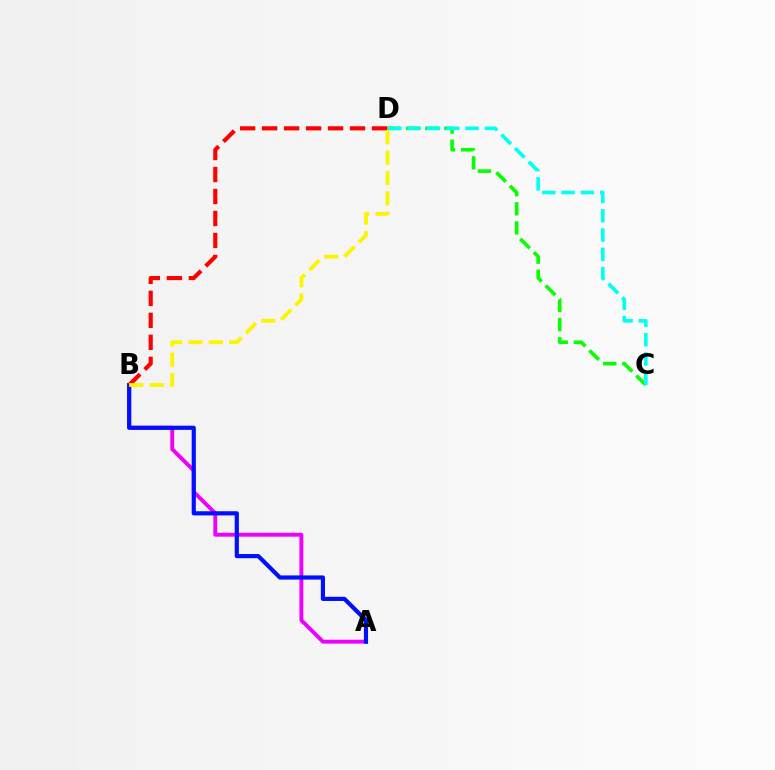{('A', 'B'): [{'color': '#ee00ff', 'line_style': 'solid', 'thickness': 2.8}, {'color': '#0010ff', 'line_style': 'solid', 'thickness': 3.0}], ('C', 'D'): [{'color': '#08ff00', 'line_style': 'dashed', 'thickness': 2.6}, {'color': '#00fff6', 'line_style': 'dashed', 'thickness': 2.62}], ('B', 'D'): [{'color': '#ff0000', 'line_style': 'dashed', 'thickness': 2.99}, {'color': '#fcf500', 'line_style': 'dashed', 'thickness': 2.77}]}